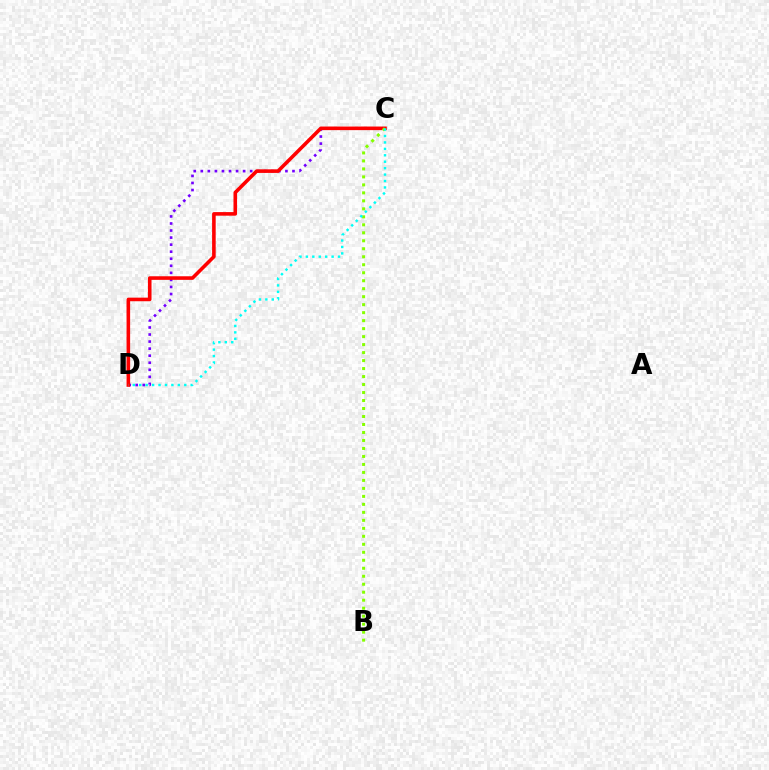{('C', 'D'): [{'color': '#7200ff', 'line_style': 'dotted', 'thickness': 1.92}, {'color': '#ff0000', 'line_style': 'solid', 'thickness': 2.58}, {'color': '#00fff6', 'line_style': 'dotted', 'thickness': 1.75}], ('B', 'C'): [{'color': '#84ff00', 'line_style': 'dotted', 'thickness': 2.17}]}